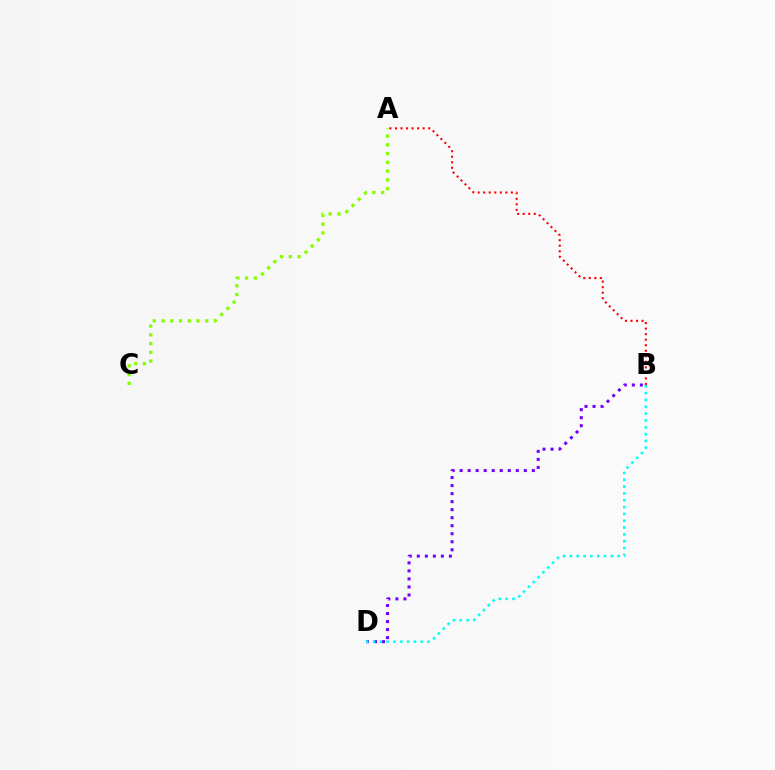{('B', 'D'): [{'color': '#7200ff', 'line_style': 'dotted', 'thickness': 2.18}, {'color': '#00fff6', 'line_style': 'dotted', 'thickness': 1.86}], ('A', 'C'): [{'color': '#84ff00', 'line_style': 'dotted', 'thickness': 2.38}], ('A', 'B'): [{'color': '#ff0000', 'line_style': 'dotted', 'thickness': 1.5}]}